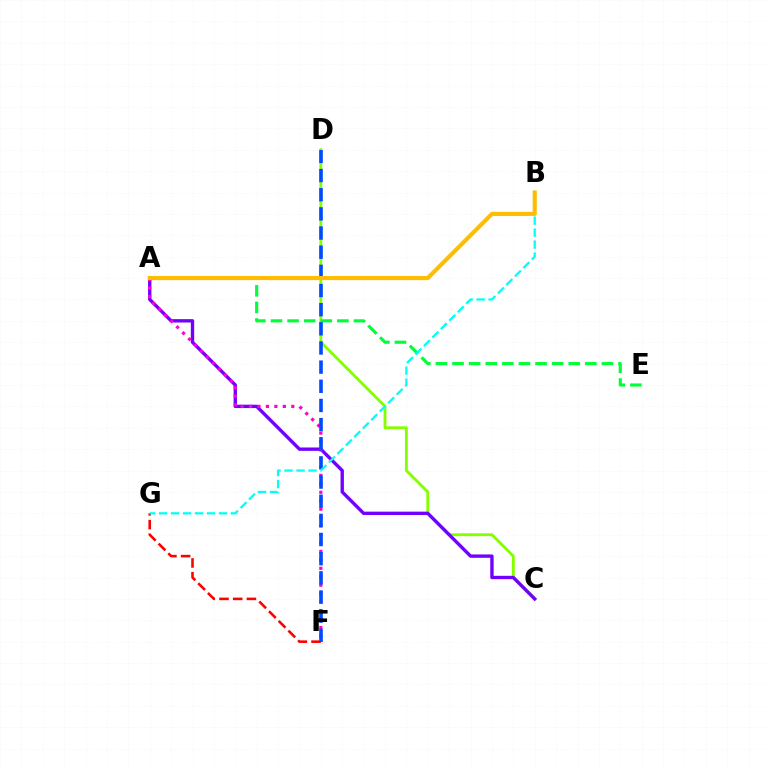{('C', 'D'): [{'color': '#84ff00', 'line_style': 'solid', 'thickness': 2.06}], ('F', 'G'): [{'color': '#ff0000', 'line_style': 'dashed', 'thickness': 1.86}], ('A', 'C'): [{'color': '#7200ff', 'line_style': 'solid', 'thickness': 2.42}], ('A', 'F'): [{'color': '#ff00cf', 'line_style': 'dotted', 'thickness': 2.3}], ('A', 'E'): [{'color': '#00ff39', 'line_style': 'dashed', 'thickness': 2.26}], ('D', 'F'): [{'color': '#004bff', 'line_style': 'dashed', 'thickness': 2.6}], ('B', 'G'): [{'color': '#00fff6', 'line_style': 'dashed', 'thickness': 1.63}], ('A', 'B'): [{'color': '#ffbd00', 'line_style': 'solid', 'thickness': 2.97}]}